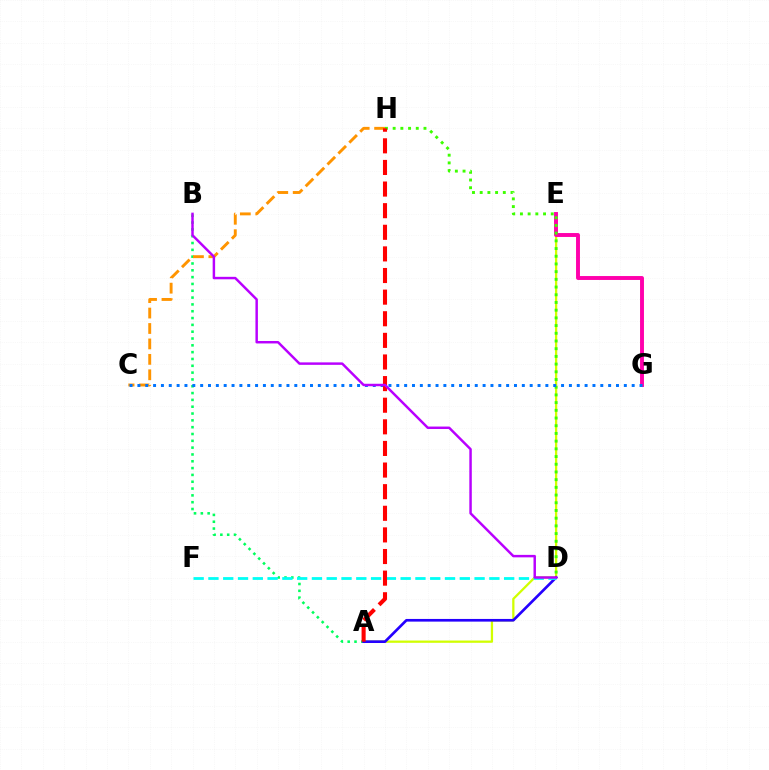{('A', 'B'): [{'color': '#00ff5c', 'line_style': 'dotted', 'thickness': 1.85}], ('C', 'H'): [{'color': '#ff9400', 'line_style': 'dashed', 'thickness': 2.1}], ('A', 'E'): [{'color': '#d1ff00', 'line_style': 'solid', 'thickness': 1.64}], ('E', 'G'): [{'color': '#ff00ac', 'line_style': 'solid', 'thickness': 2.82}], ('D', 'H'): [{'color': '#3dff00', 'line_style': 'dotted', 'thickness': 2.09}], ('C', 'G'): [{'color': '#0074ff', 'line_style': 'dotted', 'thickness': 2.13}], ('A', 'D'): [{'color': '#2500ff', 'line_style': 'solid', 'thickness': 1.92}], ('D', 'F'): [{'color': '#00fff6', 'line_style': 'dashed', 'thickness': 2.01}], ('A', 'H'): [{'color': '#ff0000', 'line_style': 'dashed', 'thickness': 2.94}], ('B', 'D'): [{'color': '#b900ff', 'line_style': 'solid', 'thickness': 1.78}]}